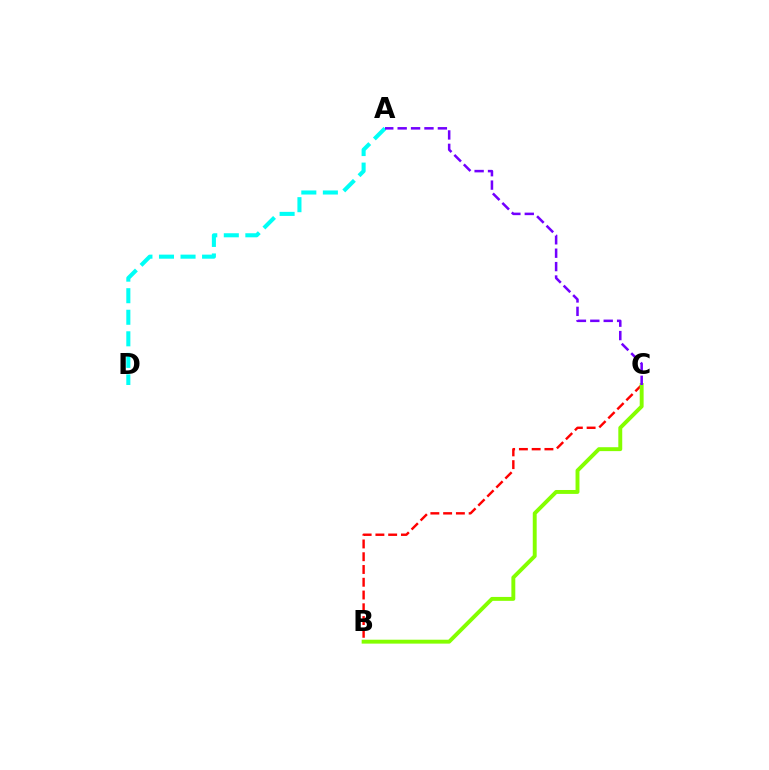{('B', 'C'): [{'color': '#ff0000', 'line_style': 'dashed', 'thickness': 1.73}, {'color': '#84ff00', 'line_style': 'solid', 'thickness': 2.82}], ('A', 'D'): [{'color': '#00fff6', 'line_style': 'dashed', 'thickness': 2.93}], ('A', 'C'): [{'color': '#7200ff', 'line_style': 'dashed', 'thickness': 1.82}]}